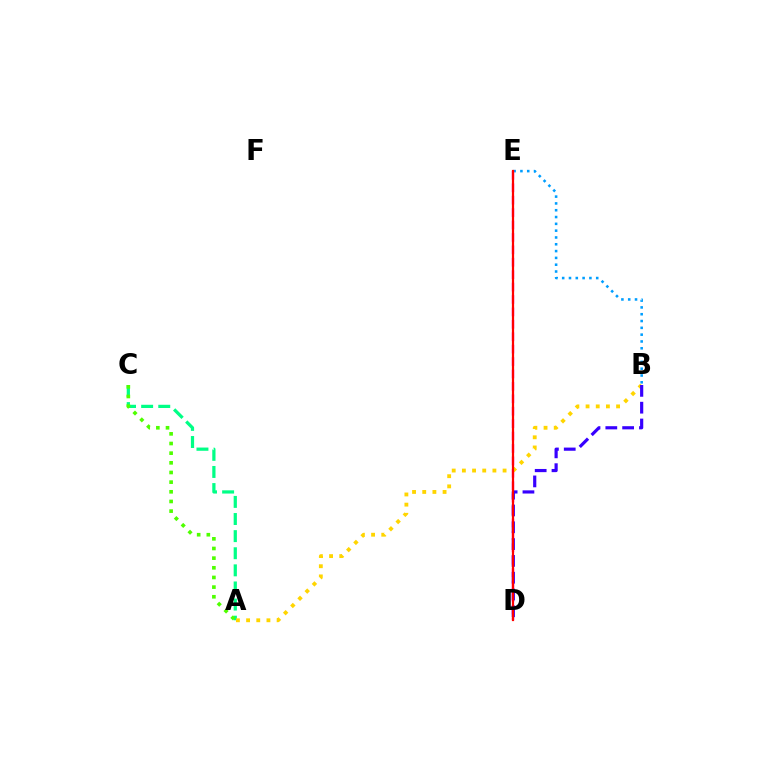{('B', 'E'): [{'color': '#009eff', 'line_style': 'dotted', 'thickness': 1.85}], ('A', 'C'): [{'color': '#00ff86', 'line_style': 'dashed', 'thickness': 2.32}, {'color': '#4fff00', 'line_style': 'dotted', 'thickness': 2.62}], ('D', 'E'): [{'color': '#ff00ed', 'line_style': 'dashed', 'thickness': 1.69}, {'color': '#ff0000', 'line_style': 'solid', 'thickness': 1.6}], ('A', 'B'): [{'color': '#ffd500', 'line_style': 'dotted', 'thickness': 2.76}], ('B', 'D'): [{'color': '#3700ff', 'line_style': 'dashed', 'thickness': 2.28}]}